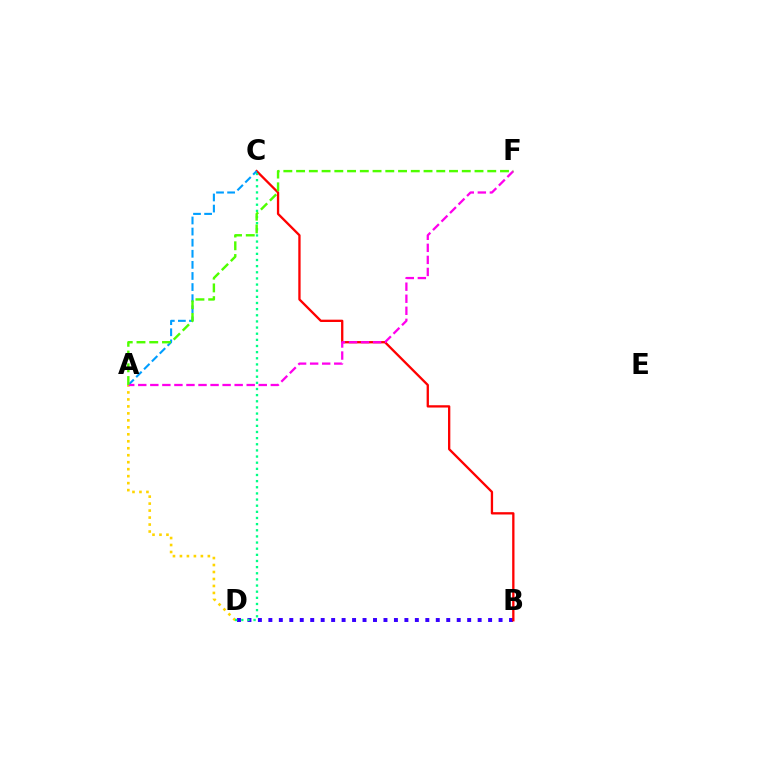{('B', 'D'): [{'color': '#3700ff', 'line_style': 'dotted', 'thickness': 2.84}], ('B', 'C'): [{'color': '#ff0000', 'line_style': 'solid', 'thickness': 1.66}], ('A', 'C'): [{'color': '#009eff', 'line_style': 'dashed', 'thickness': 1.51}], ('A', 'D'): [{'color': '#ffd500', 'line_style': 'dotted', 'thickness': 1.9}], ('A', 'F'): [{'color': '#ff00ed', 'line_style': 'dashed', 'thickness': 1.64}, {'color': '#4fff00', 'line_style': 'dashed', 'thickness': 1.73}], ('C', 'D'): [{'color': '#00ff86', 'line_style': 'dotted', 'thickness': 1.67}]}